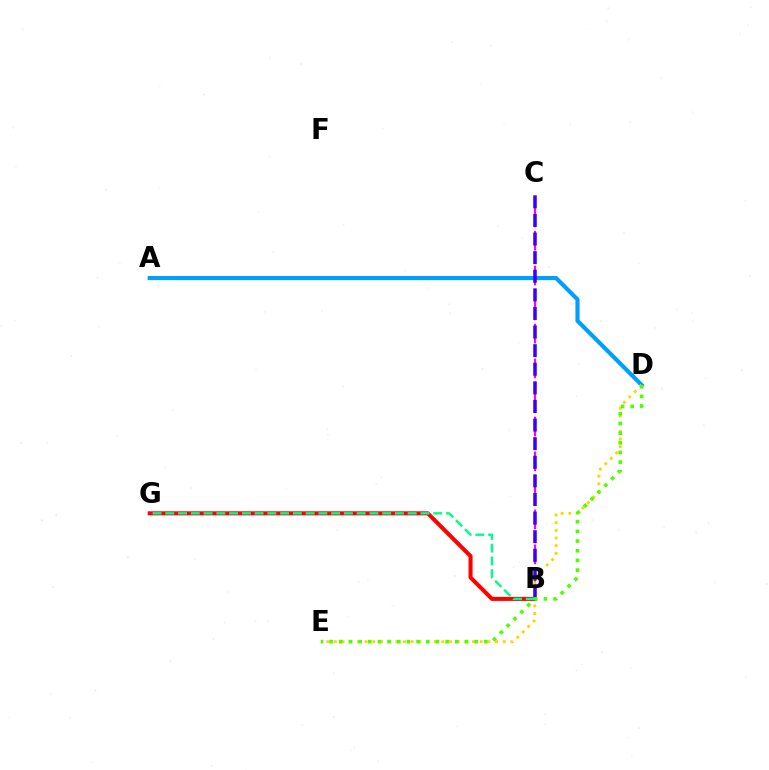{('B', 'G'): [{'color': '#ff0000', 'line_style': 'solid', 'thickness': 2.91}, {'color': '#00ff86', 'line_style': 'dashed', 'thickness': 1.73}], ('A', 'D'): [{'color': '#009eff', 'line_style': 'solid', 'thickness': 2.97}], ('B', 'C'): [{'color': '#ff00ed', 'line_style': 'dashed', 'thickness': 1.58}, {'color': '#3700ff', 'line_style': 'dashed', 'thickness': 2.53}], ('D', 'E'): [{'color': '#ffd500', 'line_style': 'dotted', 'thickness': 2.09}, {'color': '#4fff00', 'line_style': 'dotted', 'thickness': 2.63}]}